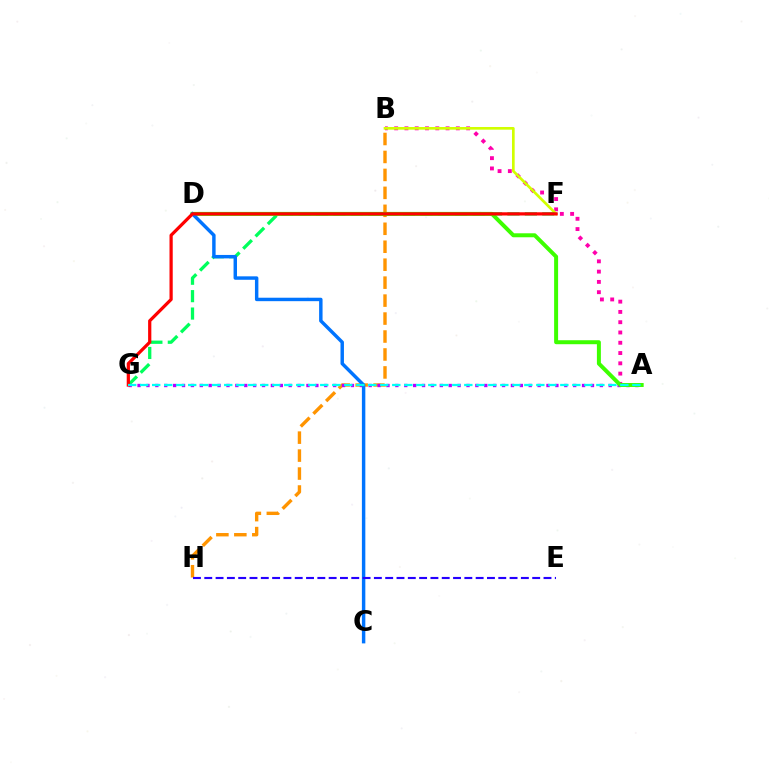{('A', 'B'): [{'color': '#ff00ac', 'line_style': 'dotted', 'thickness': 2.79}], ('B', 'F'): [{'color': '#d1ff00', 'line_style': 'solid', 'thickness': 1.93}], ('B', 'H'): [{'color': '#ff9400', 'line_style': 'dashed', 'thickness': 2.44}], ('F', 'G'): [{'color': '#00ff5c', 'line_style': 'dashed', 'thickness': 2.37}, {'color': '#ff0000', 'line_style': 'solid', 'thickness': 2.32}], ('A', 'G'): [{'color': '#b900ff', 'line_style': 'dotted', 'thickness': 2.42}, {'color': '#00fff6', 'line_style': 'dashed', 'thickness': 1.63}], ('A', 'D'): [{'color': '#3dff00', 'line_style': 'solid', 'thickness': 2.87}], ('C', 'D'): [{'color': '#0074ff', 'line_style': 'solid', 'thickness': 2.48}], ('E', 'H'): [{'color': '#2500ff', 'line_style': 'dashed', 'thickness': 1.54}]}